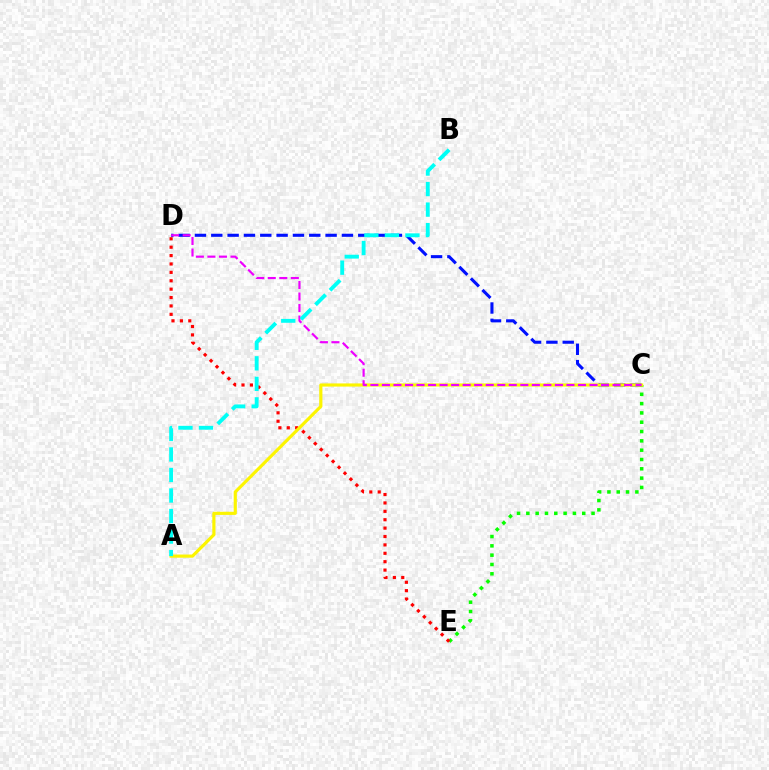{('C', 'D'): [{'color': '#0010ff', 'line_style': 'dashed', 'thickness': 2.22}, {'color': '#ee00ff', 'line_style': 'dashed', 'thickness': 1.57}], ('C', 'E'): [{'color': '#08ff00', 'line_style': 'dotted', 'thickness': 2.53}], ('D', 'E'): [{'color': '#ff0000', 'line_style': 'dotted', 'thickness': 2.28}], ('A', 'C'): [{'color': '#fcf500', 'line_style': 'solid', 'thickness': 2.27}], ('A', 'B'): [{'color': '#00fff6', 'line_style': 'dashed', 'thickness': 2.79}]}